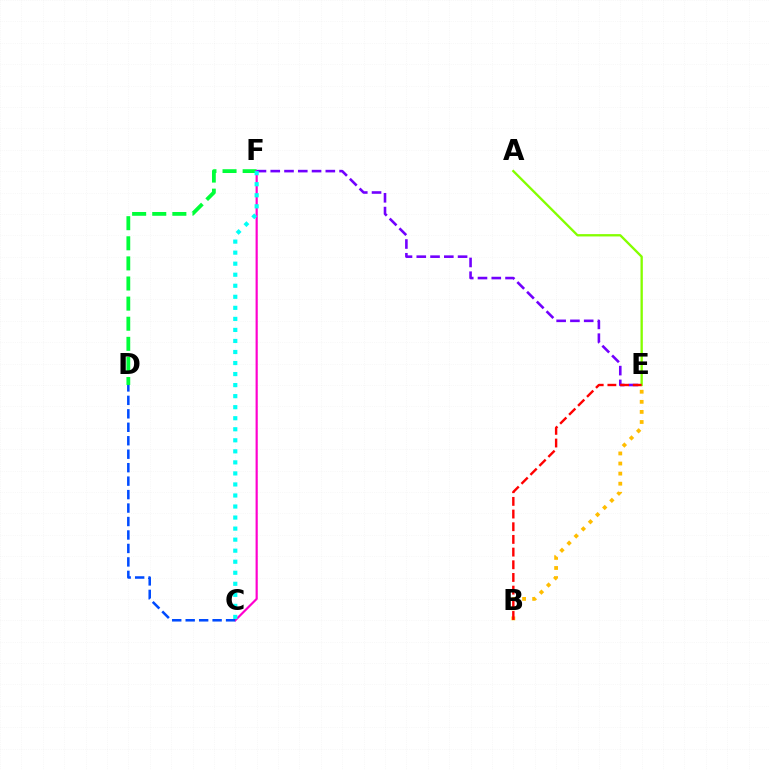{('D', 'F'): [{'color': '#00ff39', 'line_style': 'dashed', 'thickness': 2.73}], ('C', 'F'): [{'color': '#ff00cf', 'line_style': 'solid', 'thickness': 1.57}, {'color': '#00fff6', 'line_style': 'dotted', 'thickness': 3.0}], ('A', 'E'): [{'color': '#84ff00', 'line_style': 'solid', 'thickness': 1.68}], ('B', 'E'): [{'color': '#ffbd00', 'line_style': 'dotted', 'thickness': 2.74}, {'color': '#ff0000', 'line_style': 'dashed', 'thickness': 1.72}], ('E', 'F'): [{'color': '#7200ff', 'line_style': 'dashed', 'thickness': 1.87}], ('C', 'D'): [{'color': '#004bff', 'line_style': 'dashed', 'thickness': 1.83}]}